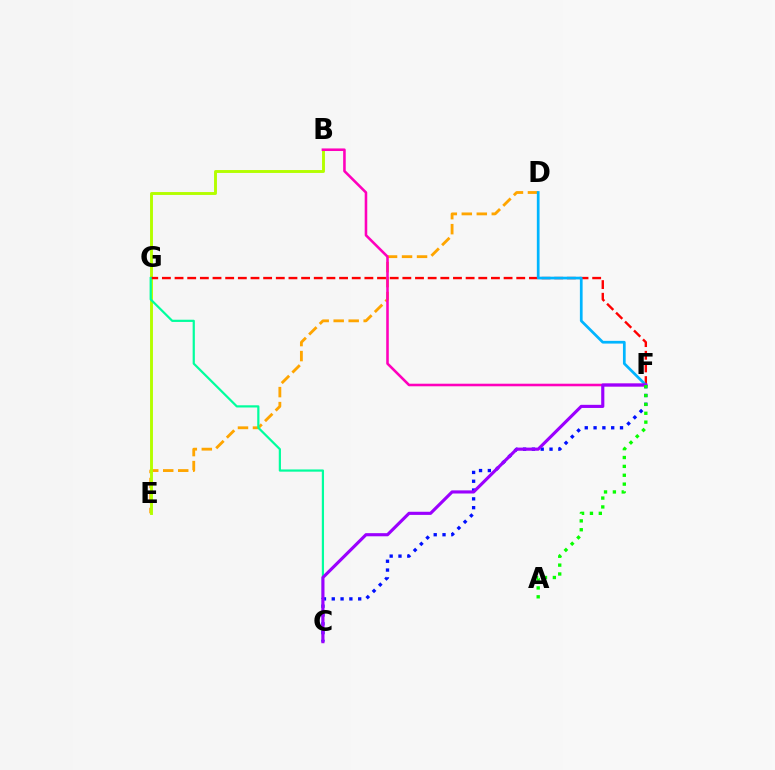{('D', 'E'): [{'color': '#ffa500', 'line_style': 'dashed', 'thickness': 2.04}], ('B', 'E'): [{'color': '#b3ff00', 'line_style': 'solid', 'thickness': 2.09}], ('F', 'G'): [{'color': '#ff0000', 'line_style': 'dashed', 'thickness': 1.72}], ('D', 'F'): [{'color': '#00b5ff', 'line_style': 'solid', 'thickness': 1.96}], ('C', 'F'): [{'color': '#0010ff', 'line_style': 'dotted', 'thickness': 2.39}, {'color': '#9b00ff', 'line_style': 'solid', 'thickness': 2.26}], ('B', 'F'): [{'color': '#ff00bd', 'line_style': 'solid', 'thickness': 1.85}], ('C', 'G'): [{'color': '#00ff9d', 'line_style': 'solid', 'thickness': 1.59}], ('A', 'F'): [{'color': '#08ff00', 'line_style': 'dotted', 'thickness': 2.41}]}